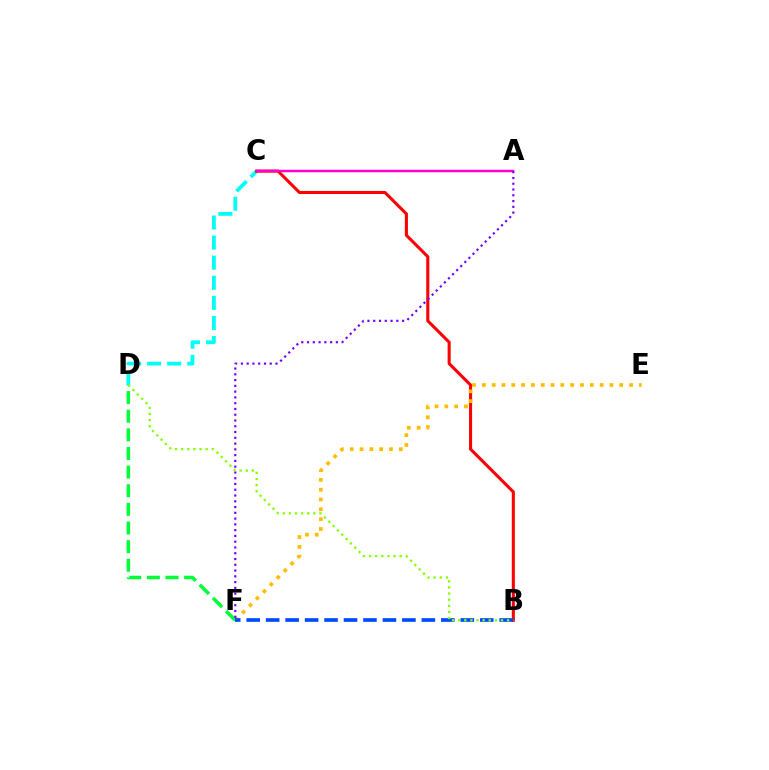{('C', 'D'): [{'color': '#00fff6', 'line_style': 'dashed', 'thickness': 2.73}], ('B', 'C'): [{'color': '#ff0000', 'line_style': 'solid', 'thickness': 2.21}], ('E', 'F'): [{'color': '#ffbd00', 'line_style': 'dotted', 'thickness': 2.67}], ('A', 'C'): [{'color': '#ff00cf', 'line_style': 'solid', 'thickness': 1.79}], ('D', 'F'): [{'color': '#00ff39', 'line_style': 'dashed', 'thickness': 2.53}], ('A', 'F'): [{'color': '#7200ff', 'line_style': 'dotted', 'thickness': 1.57}], ('B', 'F'): [{'color': '#004bff', 'line_style': 'dashed', 'thickness': 2.64}], ('B', 'D'): [{'color': '#84ff00', 'line_style': 'dotted', 'thickness': 1.66}]}